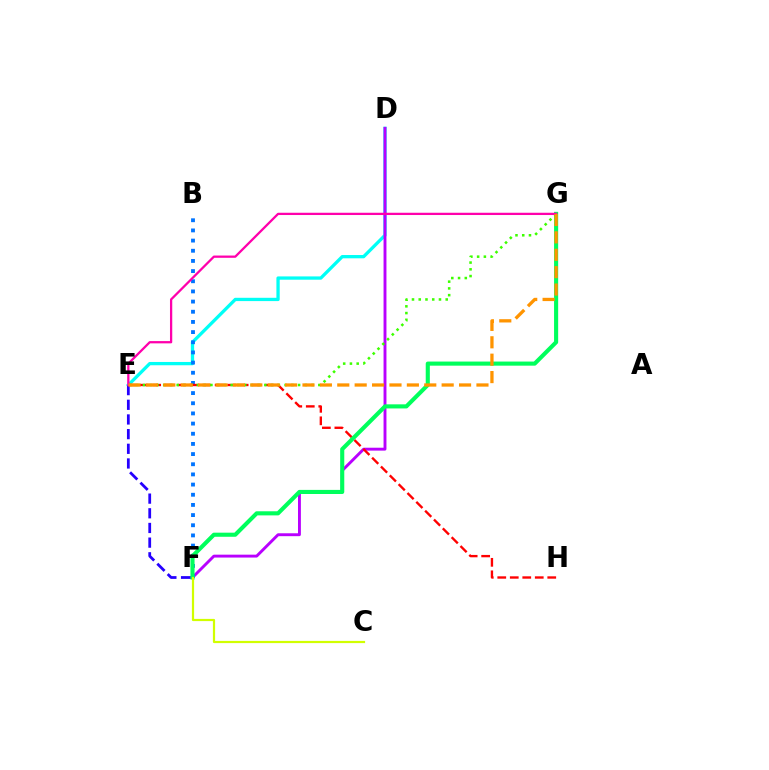{('D', 'E'): [{'color': '#00fff6', 'line_style': 'solid', 'thickness': 2.37}], ('E', 'F'): [{'color': '#2500ff', 'line_style': 'dashed', 'thickness': 1.99}], ('D', 'F'): [{'color': '#b900ff', 'line_style': 'solid', 'thickness': 2.09}], ('B', 'F'): [{'color': '#0074ff', 'line_style': 'dotted', 'thickness': 2.76}], ('E', 'H'): [{'color': '#ff0000', 'line_style': 'dashed', 'thickness': 1.7}], ('F', 'G'): [{'color': '#00ff5c', 'line_style': 'solid', 'thickness': 2.95}], ('E', 'G'): [{'color': '#3dff00', 'line_style': 'dotted', 'thickness': 1.83}, {'color': '#ff00ac', 'line_style': 'solid', 'thickness': 1.63}, {'color': '#ff9400', 'line_style': 'dashed', 'thickness': 2.36}], ('C', 'F'): [{'color': '#d1ff00', 'line_style': 'solid', 'thickness': 1.59}]}